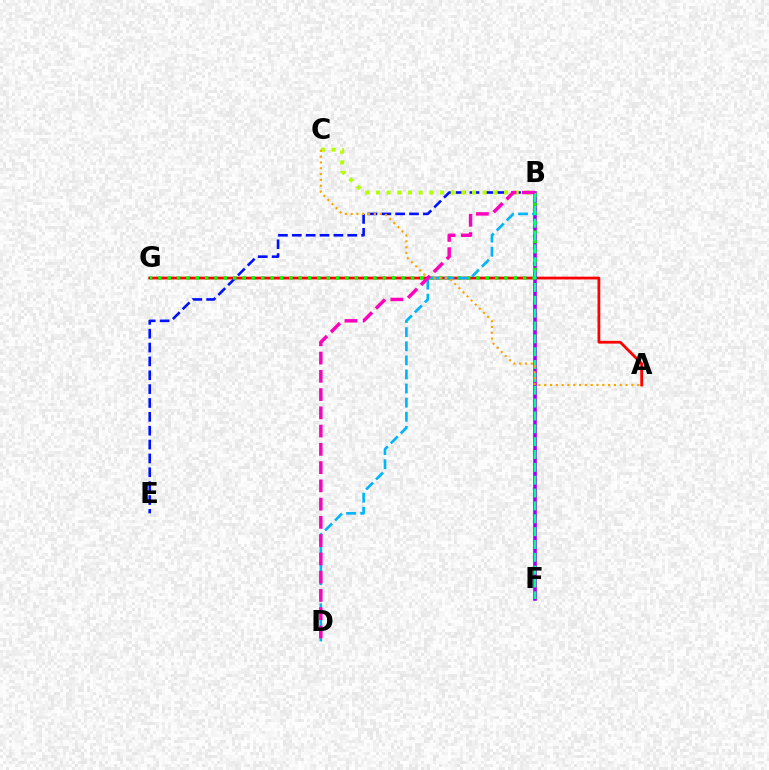{('A', 'G'): [{'color': '#ff0000', 'line_style': 'solid', 'thickness': 2.0}], ('B', 'E'): [{'color': '#0010ff', 'line_style': 'dashed', 'thickness': 1.88}], ('B', 'F'): [{'color': '#9b00ff', 'line_style': 'solid', 'thickness': 2.6}, {'color': '#00ff9d', 'line_style': 'dashed', 'thickness': 1.75}], ('B', 'G'): [{'color': '#08ff00', 'line_style': 'dotted', 'thickness': 2.54}], ('B', 'D'): [{'color': '#00b5ff', 'line_style': 'dashed', 'thickness': 1.91}, {'color': '#ff00bd', 'line_style': 'dashed', 'thickness': 2.48}], ('B', 'C'): [{'color': '#b3ff00', 'line_style': 'dotted', 'thickness': 2.9}], ('A', 'C'): [{'color': '#ffa500', 'line_style': 'dotted', 'thickness': 1.58}]}